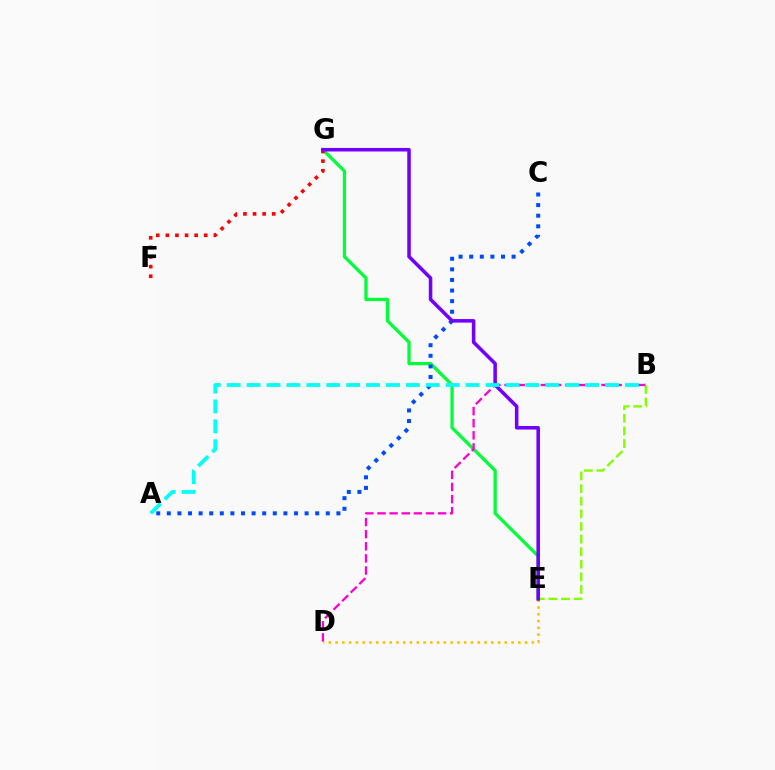{('E', 'G'): [{'color': '#00ff39', 'line_style': 'solid', 'thickness': 2.36}, {'color': '#7200ff', 'line_style': 'solid', 'thickness': 2.55}], ('B', 'E'): [{'color': '#84ff00', 'line_style': 'dashed', 'thickness': 1.71}], ('B', 'D'): [{'color': '#ff00cf', 'line_style': 'dashed', 'thickness': 1.65}], ('F', 'G'): [{'color': '#ff0000', 'line_style': 'dotted', 'thickness': 2.61}], ('A', 'C'): [{'color': '#004bff', 'line_style': 'dotted', 'thickness': 2.88}], ('D', 'E'): [{'color': '#ffbd00', 'line_style': 'dotted', 'thickness': 1.84}], ('A', 'B'): [{'color': '#00fff6', 'line_style': 'dashed', 'thickness': 2.71}]}